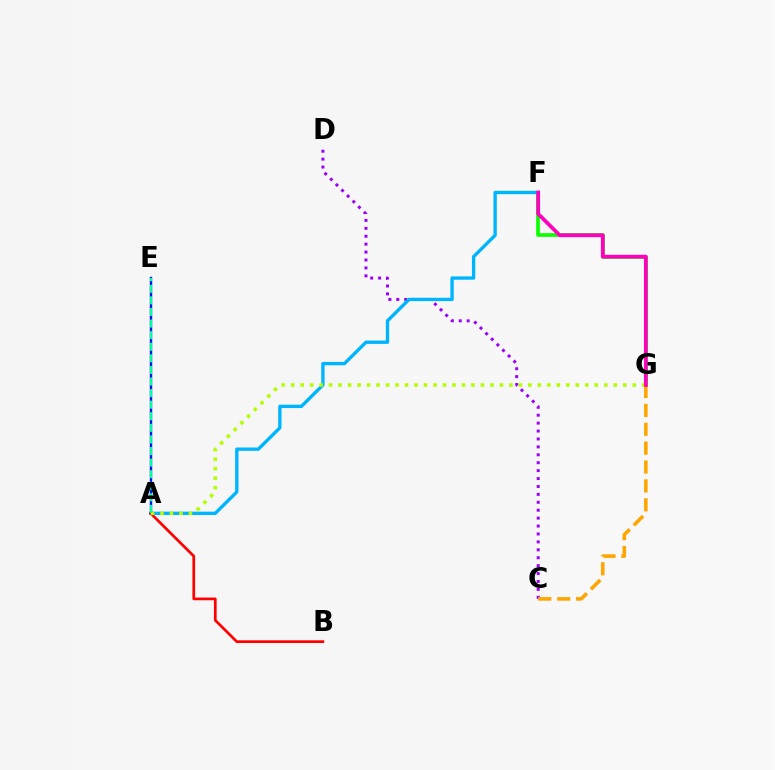{('C', 'D'): [{'color': '#9b00ff', 'line_style': 'dotted', 'thickness': 2.15}], ('F', 'G'): [{'color': '#08ff00', 'line_style': 'solid', 'thickness': 2.64}, {'color': '#ff00bd', 'line_style': 'solid', 'thickness': 2.69}], ('C', 'G'): [{'color': '#ffa500', 'line_style': 'dashed', 'thickness': 2.57}], ('A', 'F'): [{'color': '#00b5ff', 'line_style': 'solid', 'thickness': 2.41}], ('A', 'E'): [{'color': '#0010ff', 'line_style': 'solid', 'thickness': 1.71}, {'color': '#00ff9d', 'line_style': 'dashed', 'thickness': 1.57}], ('A', 'B'): [{'color': '#ff0000', 'line_style': 'solid', 'thickness': 1.95}], ('A', 'G'): [{'color': '#b3ff00', 'line_style': 'dotted', 'thickness': 2.58}]}